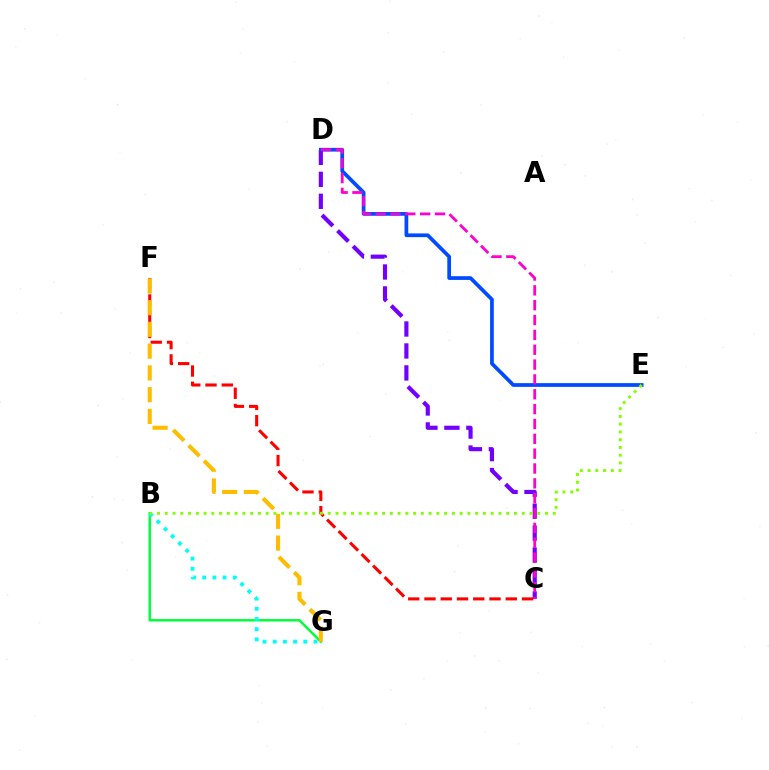{('B', 'G'): [{'color': '#00ff39', 'line_style': 'solid', 'thickness': 1.77}, {'color': '#00fff6', 'line_style': 'dotted', 'thickness': 2.77}], ('C', 'D'): [{'color': '#7200ff', 'line_style': 'dashed', 'thickness': 2.98}, {'color': '#ff00cf', 'line_style': 'dashed', 'thickness': 2.02}], ('D', 'E'): [{'color': '#004bff', 'line_style': 'solid', 'thickness': 2.68}], ('C', 'F'): [{'color': '#ff0000', 'line_style': 'dashed', 'thickness': 2.21}], ('B', 'E'): [{'color': '#84ff00', 'line_style': 'dotted', 'thickness': 2.11}], ('F', 'G'): [{'color': '#ffbd00', 'line_style': 'dashed', 'thickness': 2.95}]}